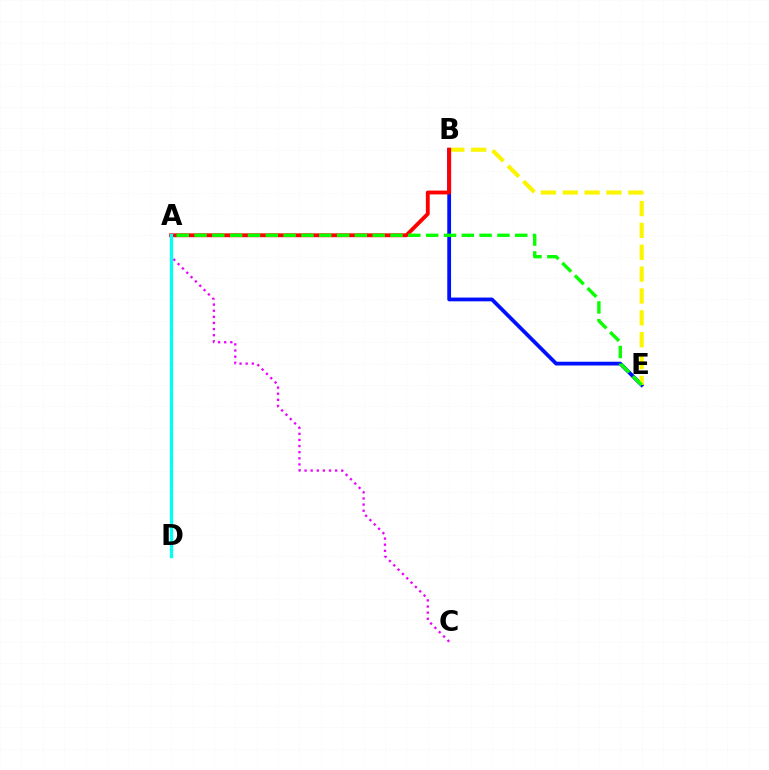{('B', 'E'): [{'color': '#0010ff', 'line_style': 'solid', 'thickness': 2.71}, {'color': '#fcf500', 'line_style': 'dashed', 'thickness': 2.97}], ('A', 'B'): [{'color': '#ff0000', 'line_style': 'solid', 'thickness': 2.78}], ('A', 'E'): [{'color': '#08ff00', 'line_style': 'dashed', 'thickness': 2.42}], ('A', 'C'): [{'color': '#ee00ff', 'line_style': 'dotted', 'thickness': 1.66}], ('A', 'D'): [{'color': '#00fff6', 'line_style': 'solid', 'thickness': 2.36}]}